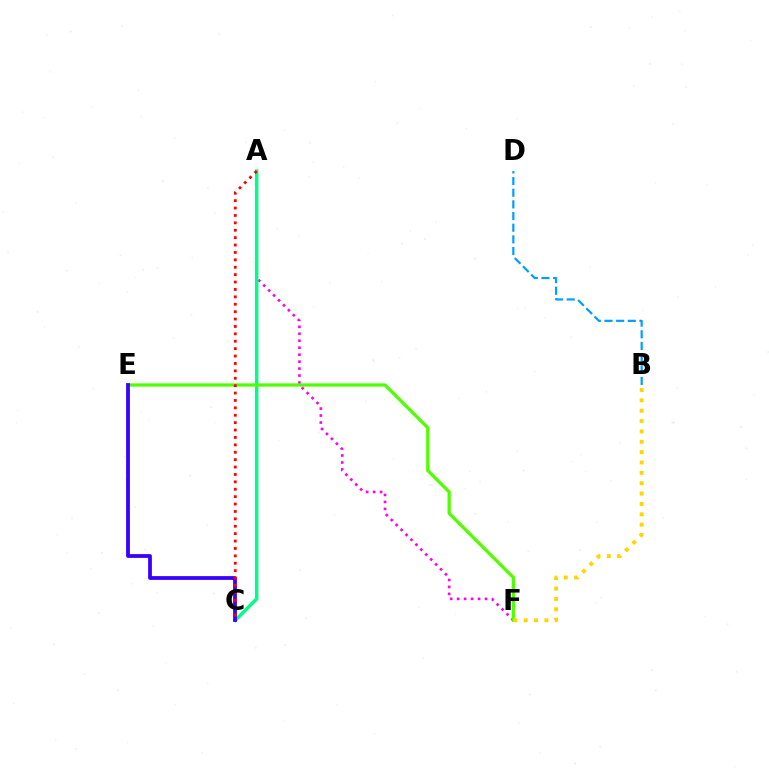{('A', 'F'): [{'color': '#ff00ed', 'line_style': 'dotted', 'thickness': 1.89}], ('B', 'D'): [{'color': '#009eff', 'line_style': 'dashed', 'thickness': 1.58}], ('A', 'C'): [{'color': '#00ff86', 'line_style': 'solid', 'thickness': 2.48}, {'color': '#ff0000', 'line_style': 'dotted', 'thickness': 2.01}], ('E', 'F'): [{'color': '#4fff00', 'line_style': 'solid', 'thickness': 2.34}], ('C', 'E'): [{'color': '#3700ff', 'line_style': 'solid', 'thickness': 2.72}], ('B', 'F'): [{'color': '#ffd500', 'line_style': 'dotted', 'thickness': 2.82}]}